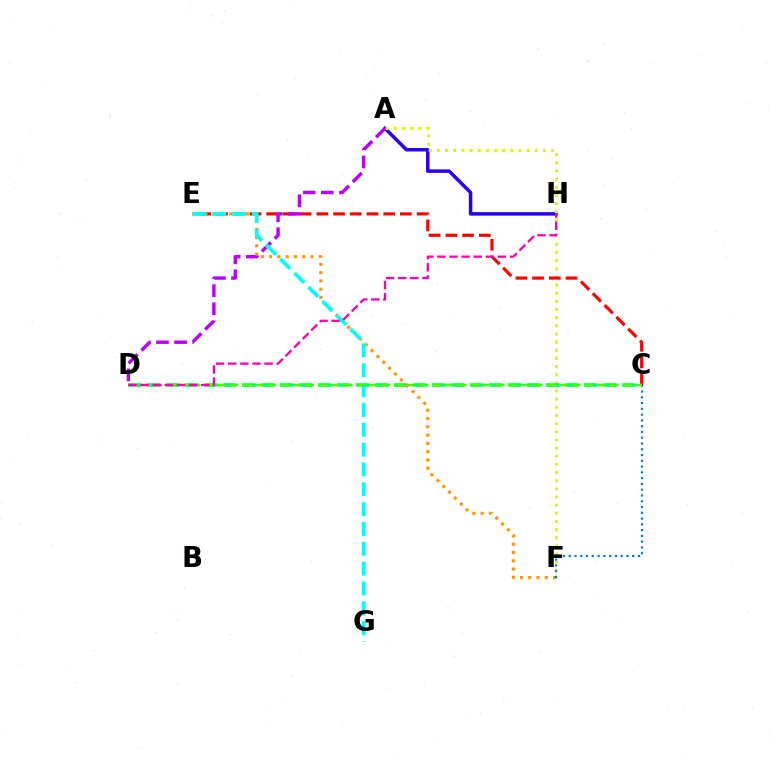{('A', 'H'): [{'color': '#2500ff', 'line_style': 'solid', 'thickness': 2.52}], ('A', 'F'): [{'color': '#d1ff00', 'line_style': 'dotted', 'thickness': 2.21}], ('C', 'E'): [{'color': '#ff0000', 'line_style': 'dashed', 'thickness': 2.27}], ('A', 'D'): [{'color': '#b900ff', 'line_style': 'dashed', 'thickness': 2.46}], ('C', 'D'): [{'color': '#00ff5c', 'line_style': 'dashed', 'thickness': 2.58}, {'color': '#3dff00', 'line_style': 'dashed', 'thickness': 1.72}], ('E', 'F'): [{'color': '#ff9400', 'line_style': 'dotted', 'thickness': 2.25}], ('C', 'F'): [{'color': '#0074ff', 'line_style': 'dotted', 'thickness': 1.57}], ('E', 'G'): [{'color': '#00fff6', 'line_style': 'dashed', 'thickness': 2.69}], ('D', 'H'): [{'color': '#ff00ac', 'line_style': 'dashed', 'thickness': 1.64}]}